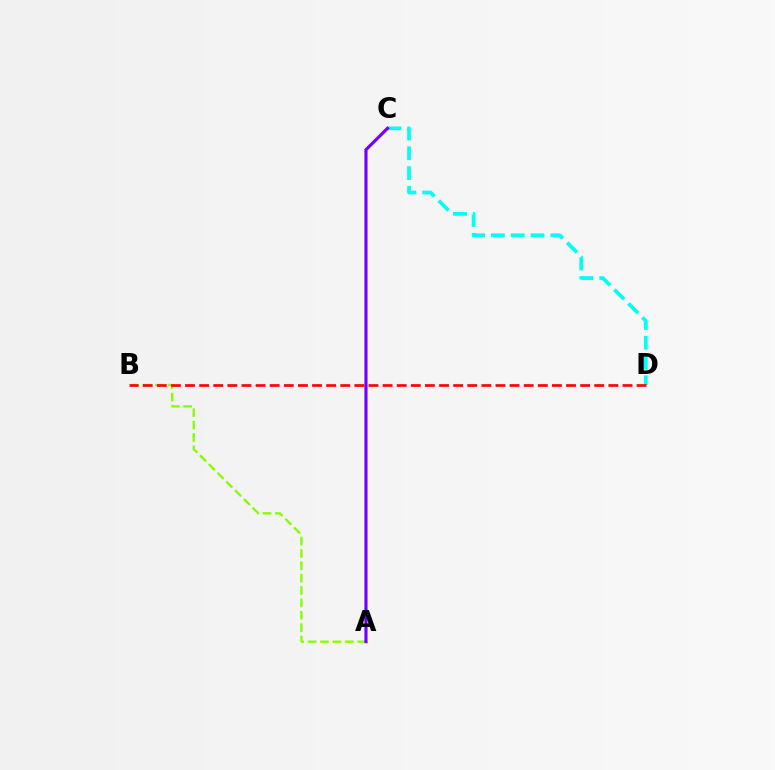{('C', 'D'): [{'color': '#00fff6', 'line_style': 'dashed', 'thickness': 2.69}], ('A', 'B'): [{'color': '#84ff00', 'line_style': 'dashed', 'thickness': 1.68}], ('B', 'D'): [{'color': '#ff0000', 'line_style': 'dashed', 'thickness': 1.92}], ('A', 'C'): [{'color': '#7200ff', 'line_style': 'solid', 'thickness': 2.27}]}